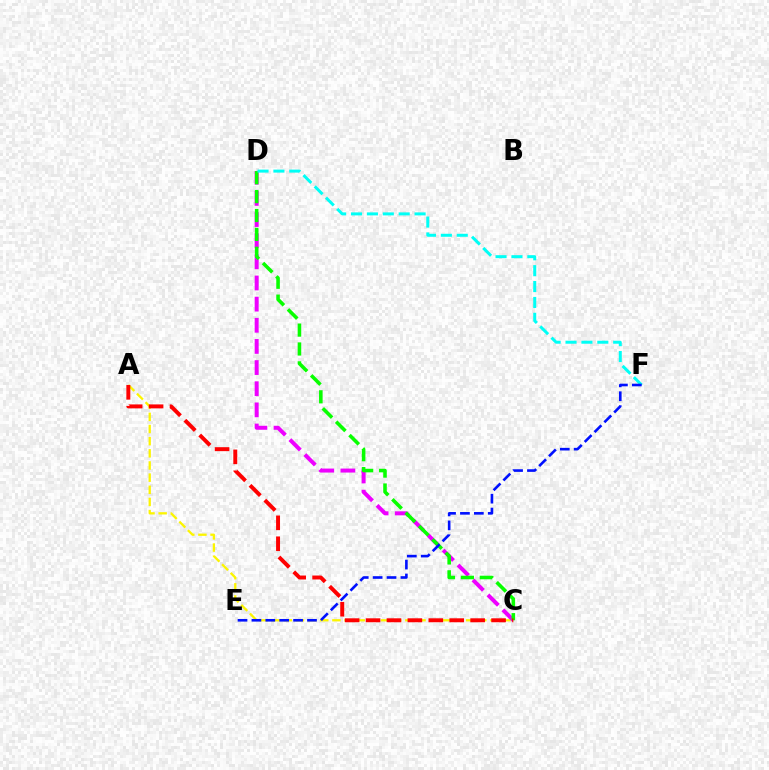{('A', 'C'): [{'color': '#fcf500', 'line_style': 'dashed', 'thickness': 1.65}, {'color': '#ff0000', 'line_style': 'dashed', 'thickness': 2.84}], ('C', 'D'): [{'color': '#ee00ff', 'line_style': 'dashed', 'thickness': 2.87}, {'color': '#08ff00', 'line_style': 'dashed', 'thickness': 2.57}], ('D', 'F'): [{'color': '#00fff6', 'line_style': 'dashed', 'thickness': 2.16}], ('E', 'F'): [{'color': '#0010ff', 'line_style': 'dashed', 'thickness': 1.89}]}